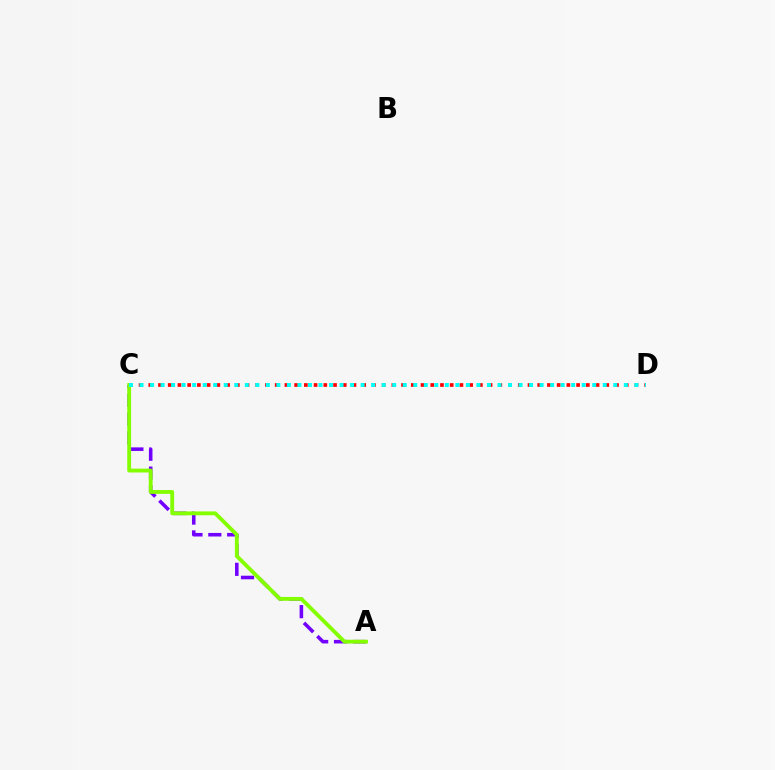{('A', 'C'): [{'color': '#7200ff', 'line_style': 'dashed', 'thickness': 2.56}, {'color': '#84ff00', 'line_style': 'solid', 'thickness': 2.77}], ('C', 'D'): [{'color': '#ff0000', 'line_style': 'dotted', 'thickness': 2.64}, {'color': '#00fff6', 'line_style': 'dotted', 'thickness': 2.86}]}